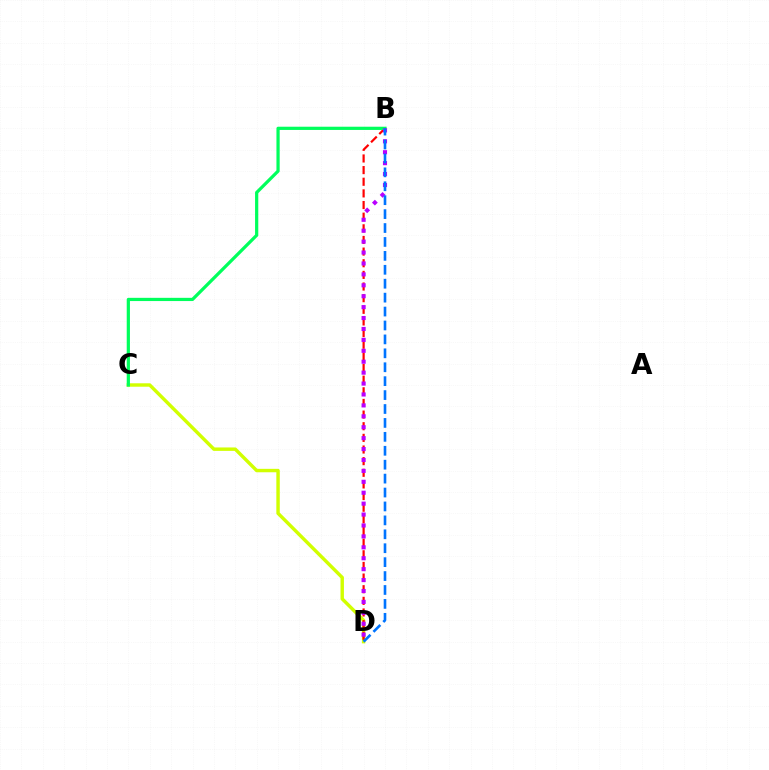{('C', 'D'): [{'color': '#d1ff00', 'line_style': 'solid', 'thickness': 2.47}], ('B', 'D'): [{'color': '#ff0000', 'line_style': 'dashed', 'thickness': 1.58}, {'color': '#b900ff', 'line_style': 'dotted', 'thickness': 2.97}, {'color': '#0074ff', 'line_style': 'dashed', 'thickness': 1.89}], ('B', 'C'): [{'color': '#00ff5c', 'line_style': 'solid', 'thickness': 2.32}]}